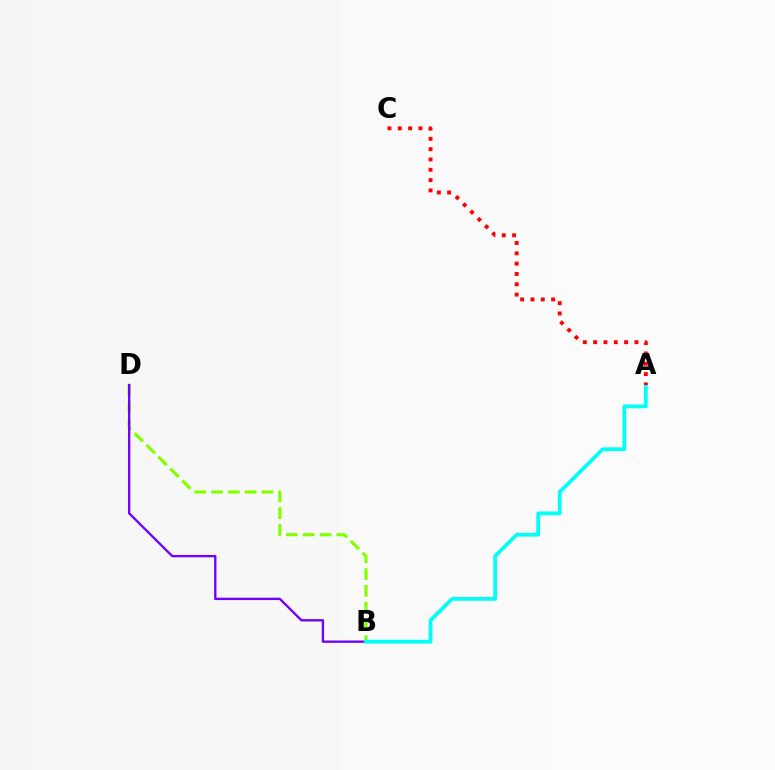{('B', 'D'): [{'color': '#84ff00', 'line_style': 'dashed', 'thickness': 2.28}, {'color': '#7200ff', 'line_style': 'solid', 'thickness': 1.69}], ('A', 'B'): [{'color': '#00fff6', 'line_style': 'solid', 'thickness': 2.71}], ('A', 'C'): [{'color': '#ff0000', 'line_style': 'dotted', 'thickness': 2.8}]}